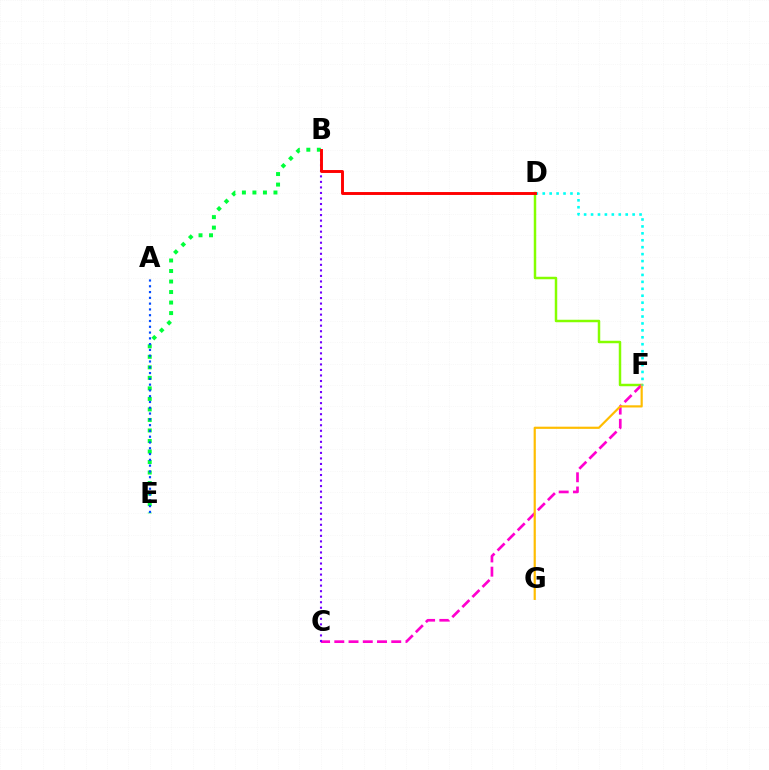{('D', 'F'): [{'color': '#84ff00', 'line_style': 'solid', 'thickness': 1.78}, {'color': '#00fff6', 'line_style': 'dotted', 'thickness': 1.88}], ('C', 'F'): [{'color': '#ff00cf', 'line_style': 'dashed', 'thickness': 1.93}], ('B', 'C'): [{'color': '#7200ff', 'line_style': 'dotted', 'thickness': 1.5}], ('B', 'E'): [{'color': '#00ff39', 'line_style': 'dotted', 'thickness': 2.86}], ('F', 'G'): [{'color': '#ffbd00', 'line_style': 'solid', 'thickness': 1.57}], ('B', 'D'): [{'color': '#ff0000', 'line_style': 'solid', 'thickness': 2.1}], ('A', 'E'): [{'color': '#004bff', 'line_style': 'dotted', 'thickness': 1.57}]}